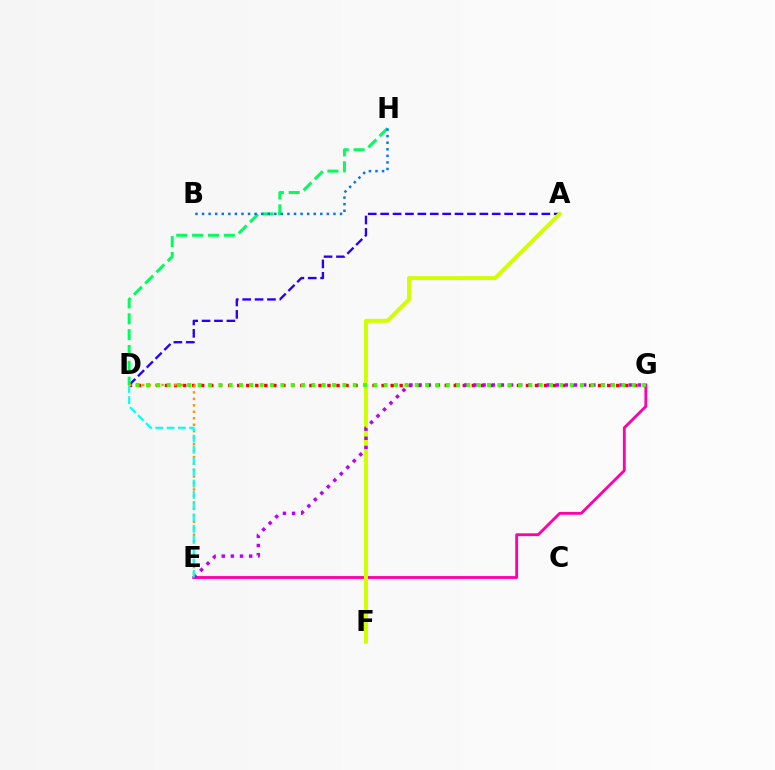{('D', 'G'): [{'color': '#ff0000', 'line_style': 'dotted', 'thickness': 2.45}, {'color': '#3dff00', 'line_style': 'dotted', 'thickness': 2.81}], ('E', 'G'): [{'color': '#ff00ac', 'line_style': 'solid', 'thickness': 2.05}, {'color': '#b900ff', 'line_style': 'dotted', 'thickness': 2.48}], ('A', 'D'): [{'color': '#2500ff', 'line_style': 'dashed', 'thickness': 1.68}], ('D', 'H'): [{'color': '#00ff5c', 'line_style': 'dashed', 'thickness': 2.15}], ('B', 'H'): [{'color': '#0074ff', 'line_style': 'dotted', 'thickness': 1.78}], ('A', 'F'): [{'color': '#d1ff00', 'line_style': 'solid', 'thickness': 2.85}], ('D', 'E'): [{'color': '#ff9400', 'line_style': 'dotted', 'thickness': 1.76}, {'color': '#00fff6', 'line_style': 'dashed', 'thickness': 1.53}]}